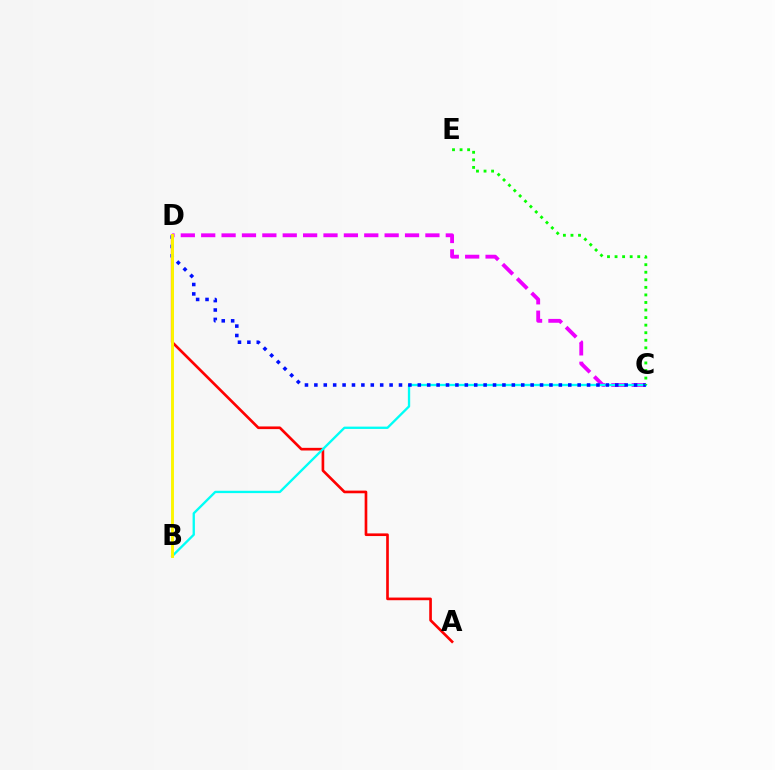{('C', 'D'): [{'color': '#ee00ff', 'line_style': 'dashed', 'thickness': 2.77}, {'color': '#0010ff', 'line_style': 'dotted', 'thickness': 2.55}], ('A', 'D'): [{'color': '#ff0000', 'line_style': 'solid', 'thickness': 1.91}], ('B', 'C'): [{'color': '#00fff6', 'line_style': 'solid', 'thickness': 1.68}], ('B', 'D'): [{'color': '#fcf500', 'line_style': 'solid', 'thickness': 2.1}], ('C', 'E'): [{'color': '#08ff00', 'line_style': 'dotted', 'thickness': 2.05}]}